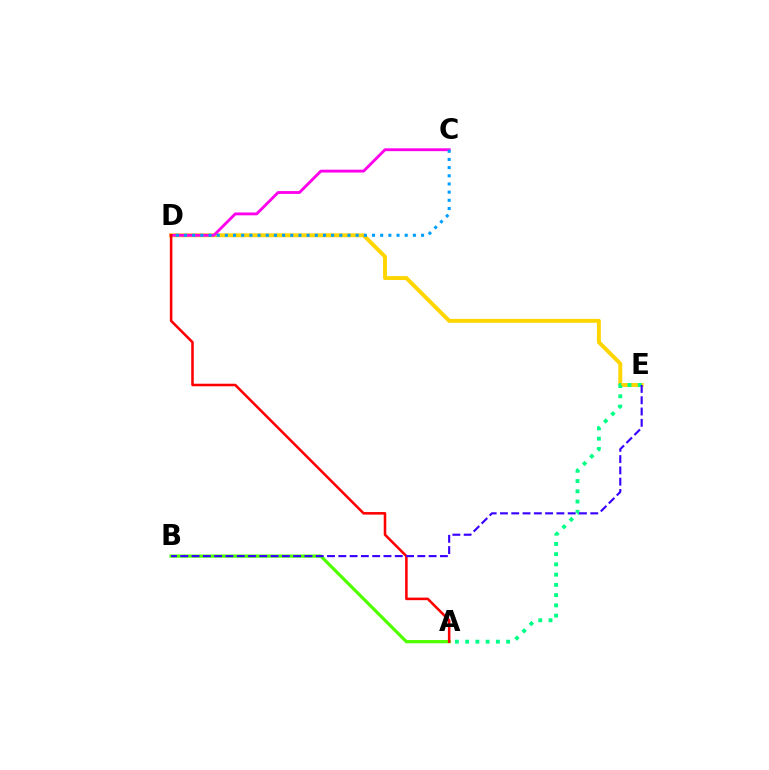{('A', 'B'): [{'color': '#4fff00', 'line_style': 'solid', 'thickness': 2.32}], ('D', 'E'): [{'color': '#ffd500', 'line_style': 'solid', 'thickness': 2.83}], ('C', 'D'): [{'color': '#ff00ed', 'line_style': 'solid', 'thickness': 2.05}, {'color': '#009eff', 'line_style': 'dotted', 'thickness': 2.22}], ('A', 'E'): [{'color': '#00ff86', 'line_style': 'dotted', 'thickness': 2.78}], ('A', 'D'): [{'color': '#ff0000', 'line_style': 'solid', 'thickness': 1.84}], ('B', 'E'): [{'color': '#3700ff', 'line_style': 'dashed', 'thickness': 1.53}]}